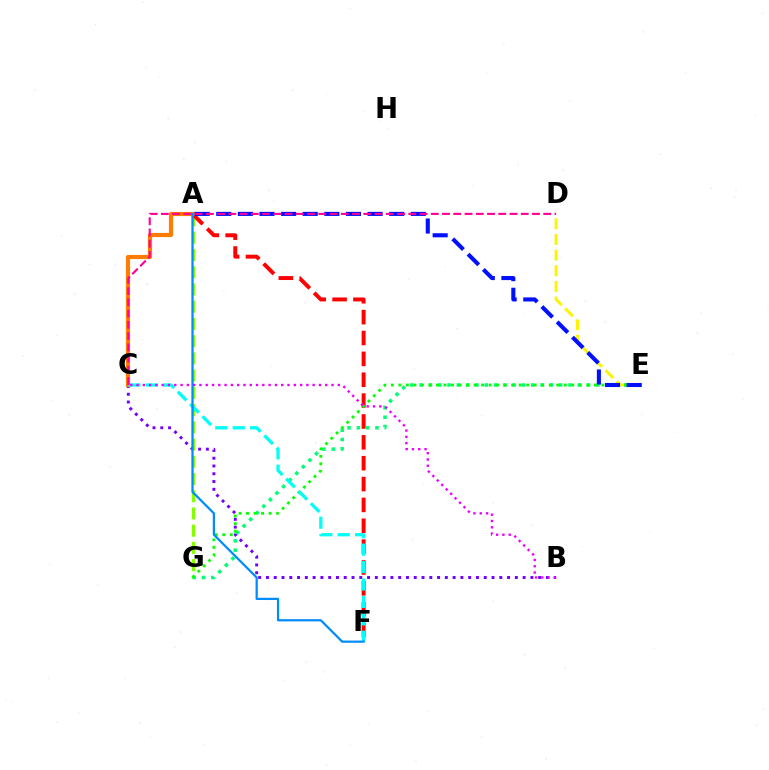{('A', 'G'): [{'color': '#84ff00', 'line_style': 'dashed', 'thickness': 2.34}], ('D', 'E'): [{'color': '#fcf500', 'line_style': 'dashed', 'thickness': 2.13}], ('B', 'C'): [{'color': '#7200ff', 'line_style': 'dotted', 'thickness': 2.11}, {'color': '#ee00ff', 'line_style': 'dotted', 'thickness': 1.71}], ('E', 'G'): [{'color': '#00ff74', 'line_style': 'dotted', 'thickness': 2.53}, {'color': '#08ff00', 'line_style': 'dotted', 'thickness': 2.04}], ('A', 'F'): [{'color': '#ff0000', 'line_style': 'dashed', 'thickness': 2.83}, {'color': '#008cff', 'line_style': 'solid', 'thickness': 1.62}], ('A', 'C'): [{'color': '#ff7c00', 'line_style': 'solid', 'thickness': 2.99}], ('C', 'F'): [{'color': '#00fff6', 'line_style': 'dashed', 'thickness': 2.37}], ('A', 'E'): [{'color': '#0010ff', 'line_style': 'dashed', 'thickness': 2.94}], ('C', 'D'): [{'color': '#ff0094', 'line_style': 'dashed', 'thickness': 1.53}]}